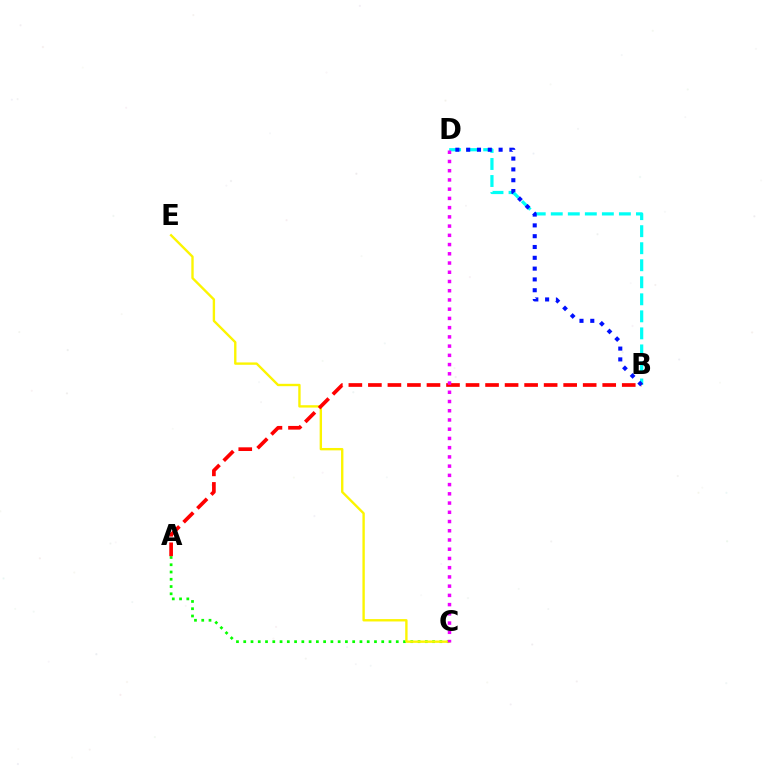{('B', 'D'): [{'color': '#00fff6', 'line_style': 'dashed', 'thickness': 2.31}, {'color': '#0010ff', 'line_style': 'dotted', 'thickness': 2.94}], ('A', 'C'): [{'color': '#08ff00', 'line_style': 'dotted', 'thickness': 1.97}], ('C', 'E'): [{'color': '#fcf500', 'line_style': 'solid', 'thickness': 1.71}], ('A', 'B'): [{'color': '#ff0000', 'line_style': 'dashed', 'thickness': 2.65}], ('C', 'D'): [{'color': '#ee00ff', 'line_style': 'dotted', 'thickness': 2.51}]}